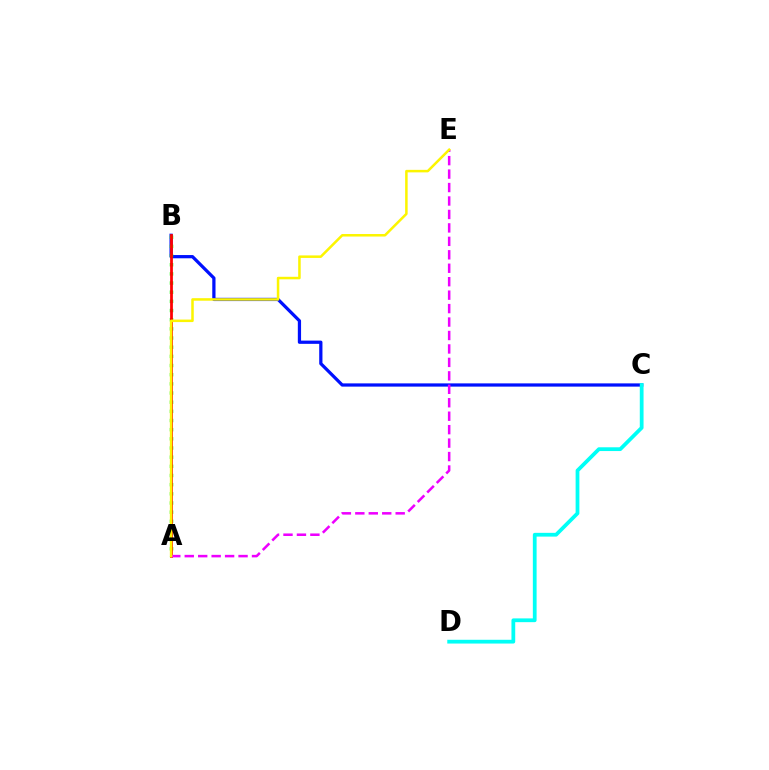{('B', 'C'): [{'color': '#0010ff', 'line_style': 'solid', 'thickness': 2.33}], ('A', 'B'): [{'color': '#08ff00', 'line_style': 'dotted', 'thickness': 2.49}, {'color': '#ff0000', 'line_style': 'solid', 'thickness': 1.99}], ('C', 'D'): [{'color': '#00fff6', 'line_style': 'solid', 'thickness': 2.71}], ('A', 'E'): [{'color': '#ee00ff', 'line_style': 'dashed', 'thickness': 1.83}, {'color': '#fcf500', 'line_style': 'solid', 'thickness': 1.81}]}